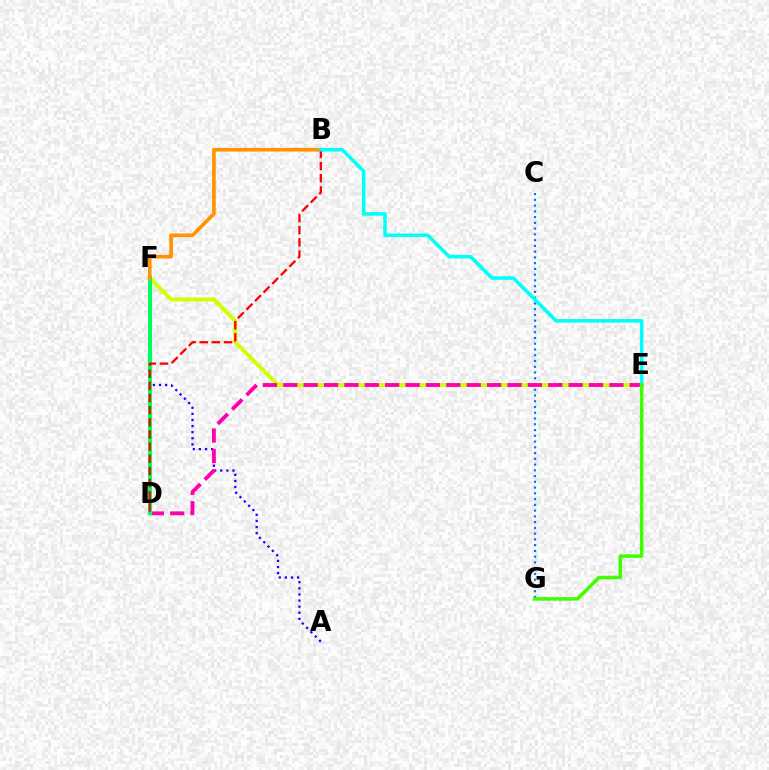{('D', 'F'): [{'color': '#b900ff', 'line_style': 'dashed', 'thickness': 1.68}, {'color': '#00ff5c', 'line_style': 'solid', 'thickness': 2.92}], ('A', 'F'): [{'color': '#2500ff', 'line_style': 'dotted', 'thickness': 1.66}], ('E', 'F'): [{'color': '#d1ff00', 'line_style': 'solid', 'thickness': 2.83}], ('C', 'G'): [{'color': '#0074ff', 'line_style': 'dotted', 'thickness': 1.56}], ('D', 'E'): [{'color': '#ff00ac', 'line_style': 'dashed', 'thickness': 2.77}], ('B', 'F'): [{'color': '#ff9400', 'line_style': 'solid', 'thickness': 2.65}], ('B', 'D'): [{'color': '#ff0000', 'line_style': 'dashed', 'thickness': 1.65}], ('B', 'E'): [{'color': '#00fff6', 'line_style': 'solid', 'thickness': 2.55}], ('E', 'G'): [{'color': '#3dff00', 'line_style': 'solid', 'thickness': 2.54}]}